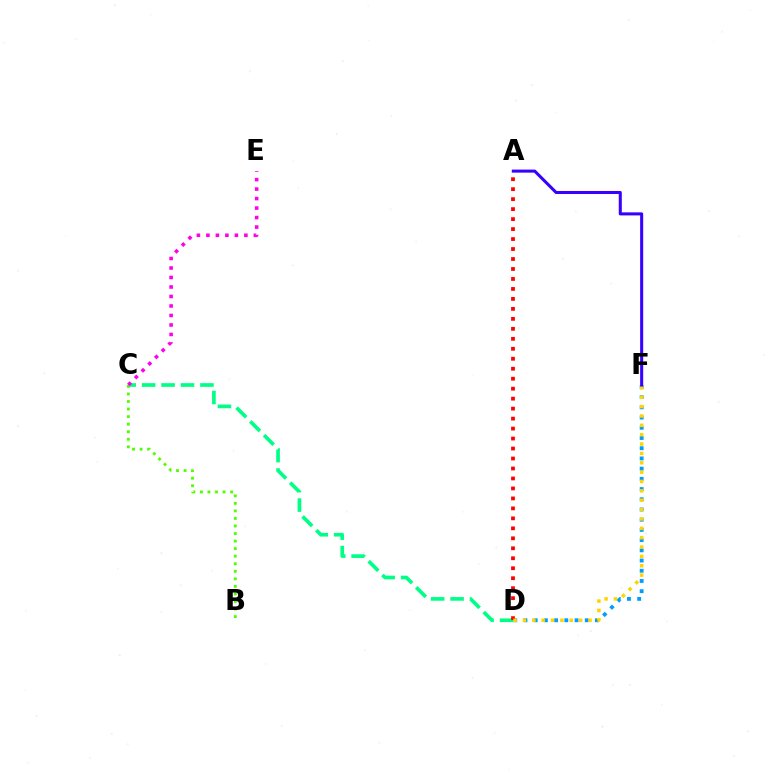{('D', 'F'): [{'color': '#009eff', 'line_style': 'dotted', 'thickness': 2.77}, {'color': '#ffd500', 'line_style': 'dotted', 'thickness': 2.54}], ('C', 'D'): [{'color': '#00ff86', 'line_style': 'dashed', 'thickness': 2.64}], ('A', 'D'): [{'color': '#ff0000', 'line_style': 'dotted', 'thickness': 2.71}], ('B', 'C'): [{'color': '#4fff00', 'line_style': 'dotted', 'thickness': 2.05}], ('A', 'F'): [{'color': '#3700ff', 'line_style': 'solid', 'thickness': 2.19}], ('C', 'E'): [{'color': '#ff00ed', 'line_style': 'dotted', 'thickness': 2.58}]}